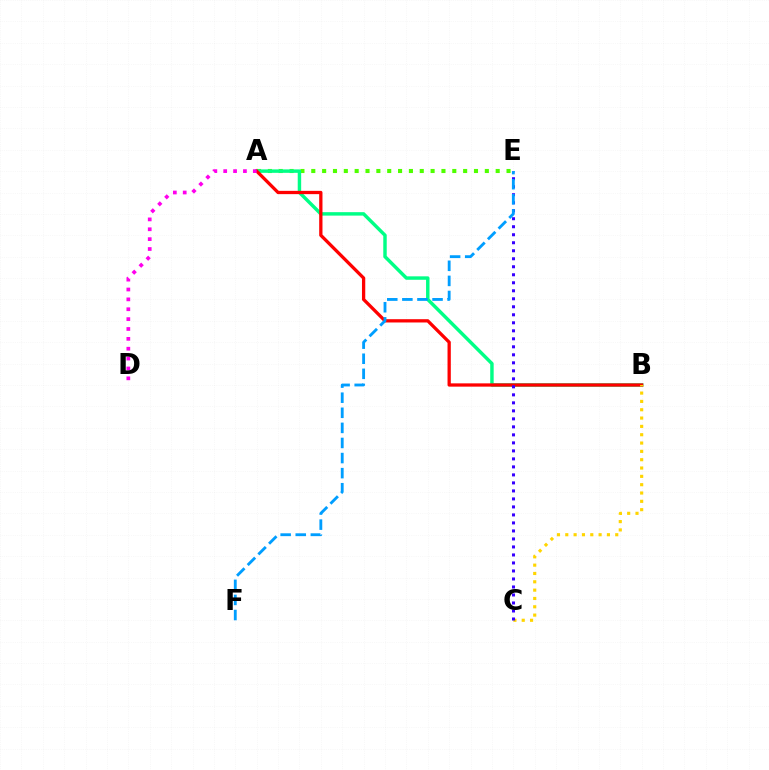{('A', 'E'): [{'color': '#4fff00', 'line_style': 'dotted', 'thickness': 2.95}], ('A', 'B'): [{'color': '#00ff86', 'line_style': 'solid', 'thickness': 2.48}, {'color': '#ff0000', 'line_style': 'solid', 'thickness': 2.36}], ('A', 'D'): [{'color': '#ff00ed', 'line_style': 'dotted', 'thickness': 2.68}], ('B', 'C'): [{'color': '#ffd500', 'line_style': 'dotted', 'thickness': 2.26}], ('C', 'E'): [{'color': '#3700ff', 'line_style': 'dotted', 'thickness': 2.17}], ('E', 'F'): [{'color': '#009eff', 'line_style': 'dashed', 'thickness': 2.05}]}